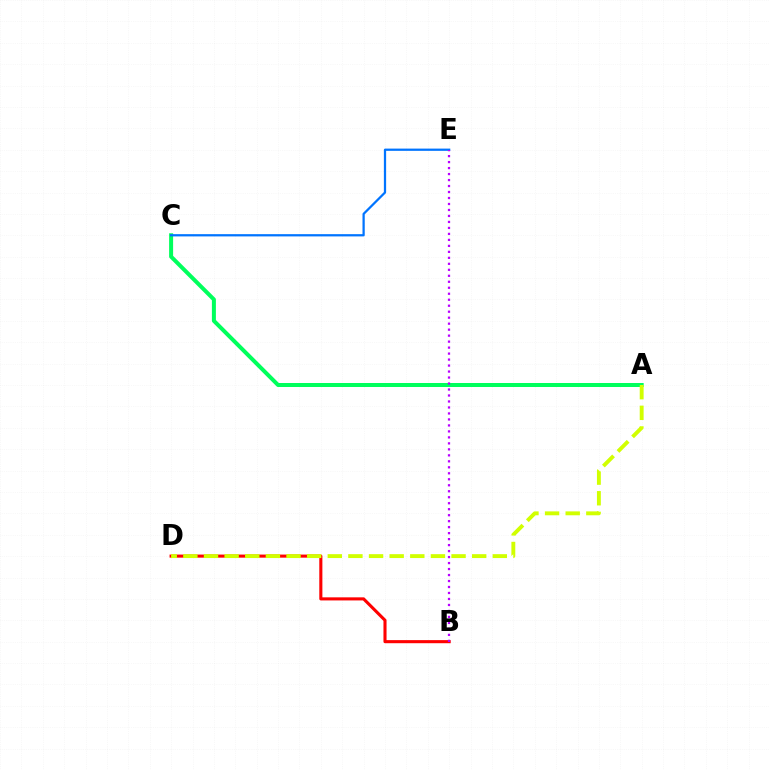{('A', 'C'): [{'color': '#00ff5c', 'line_style': 'solid', 'thickness': 2.88}], ('C', 'E'): [{'color': '#0074ff', 'line_style': 'solid', 'thickness': 1.62}], ('B', 'D'): [{'color': '#ff0000', 'line_style': 'solid', 'thickness': 2.22}], ('B', 'E'): [{'color': '#b900ff', 'line_style': 'dotted', 'thickness': 1.63}], ('A', 'D'): [{'color': '#d1ff00', 'line_style': 'dashed', 'thickness': 2.8}]}